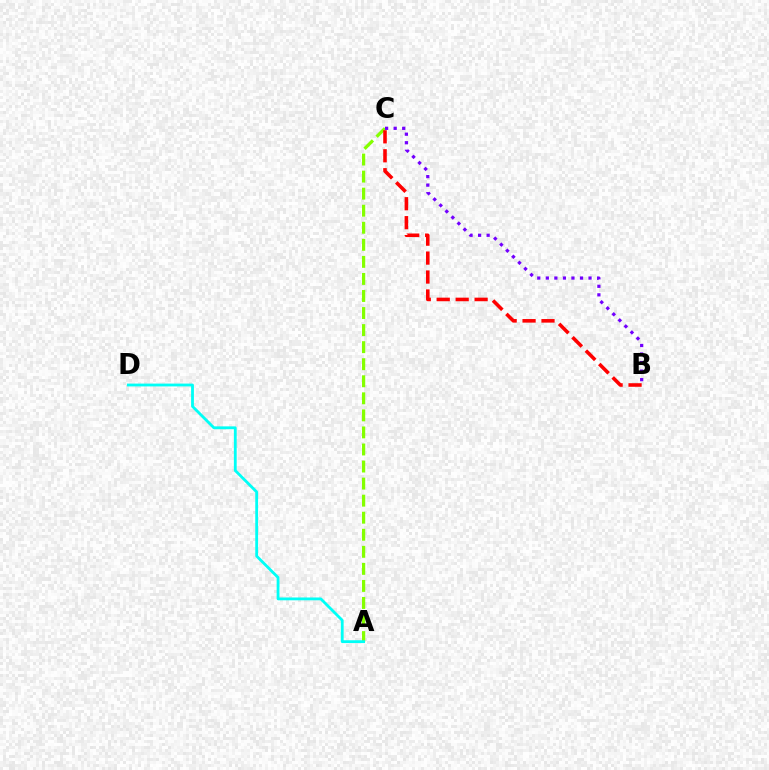{('A', 'C'): [{'color': '#84ff00', 'line_style': 'dashed', 'thickness': 2.32}], ('B', 'C'): [{'color': '#ff0000', 'line_style': 'dashed', 'thickness': 2.57}, {'color': '#7200ff', 'line_style': 'dotted', 'thickness': 2.32}], ('A', 'D'): [{'color': '#00fff6', 'line_style': 'solid', 'thickness': 2.03}]}